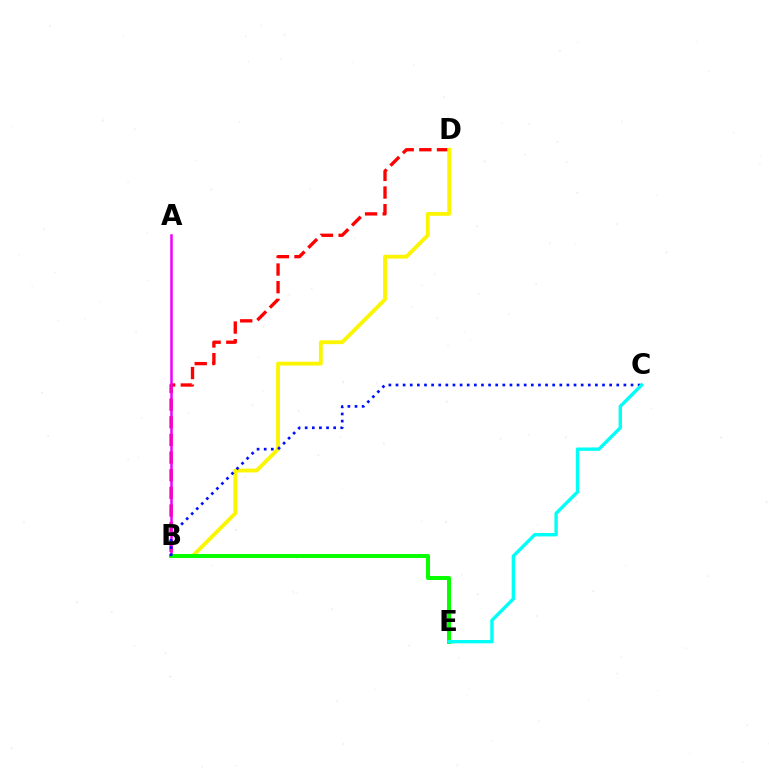{('B', 'D'): [{'color': '#ff0000', 'line_style': 'dashed', 'thickness': 2.4}, {'color': '#fcf500', 'line_style': 'solid', 'thickness': 2.76}], ('A', 'B'): [{'color': '#ee00ff', 'line_style': 'solid', 'thickness': 1.81}], ('B', 'E'): [{'color': '#08ff00', 'line_style': 'solid', 'thickness': 2.86}], ('B', 'C'): [{'color': '#0010ff', 'line_style': 'dotted', 'thickness': 1.93}], ('C', 'E'): [{'color': '#00fff6', 'line_style': 'solid', 'thickness': 2.42}]}